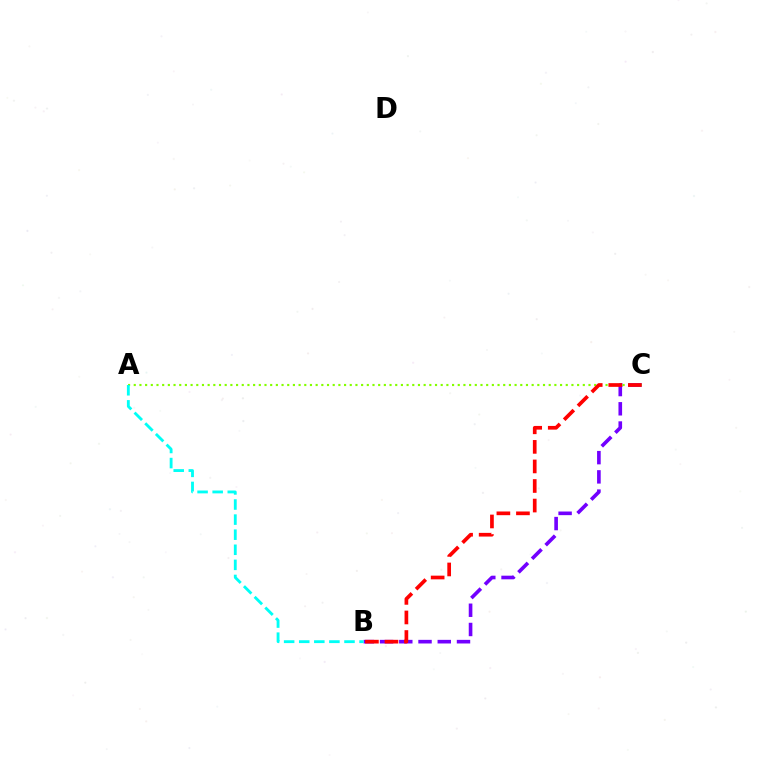{('B', 'C'): [{'color': '#7200ff', 'line_style': 'dashed', 'thickness': 2.61}, {'color': '#ff0000', 'line_style': 'dashed', 'thickness': 2.66}], ('A', 'C'): [{'color': '#84ff00', 'line_style': 'dotted', 'thickness': 1.54}], ('A', 'B'): [{'color': '#00fff6', 'line_style': 'dashed', 'thickness': 2.05}]}